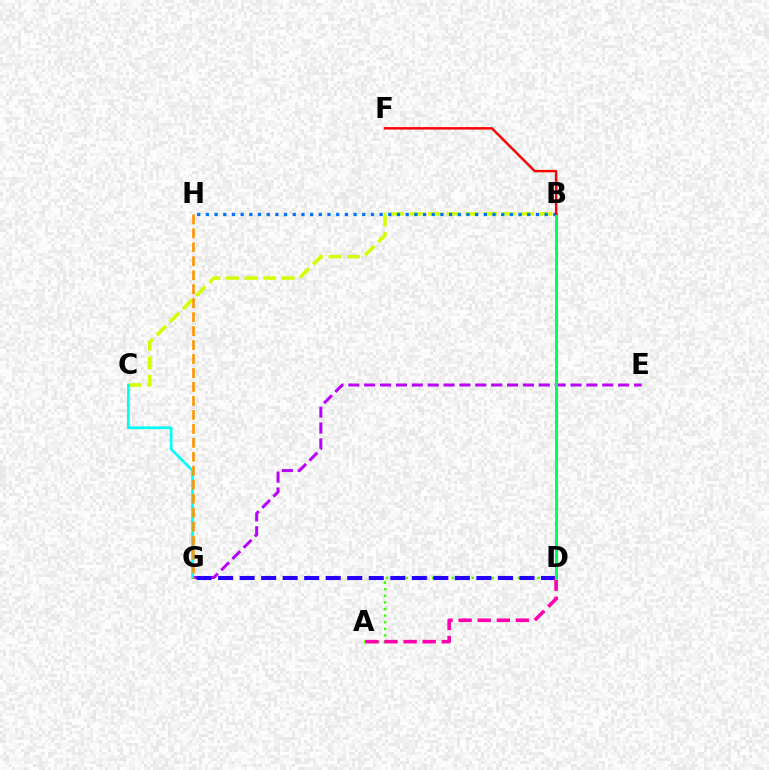{('A', 'D'): [{'color': '#3dff00', 'line_style': 'dotted', 'thickness': 1.79}, {'color': '#ff00ac', 'line_style': 'dashed', 'thickness': 2.59}], ('E', 'G'): [{'color': '#b900ff', 'line_style': 'dashed', 'thickness': 2.16}], ('D', 'G'): [{'color': '#2500ff', 'line_style': 'dashed', 'thickness': 2.92}], ('B', 'C'): [{'color': '#d1ff00', 'line_style': 'dashed', 'thickness': 2.52}], ('B', 'H'): [{'color': '#0074ff', 'line_style': 'dotted', 'thickness': 2.36}], ('B', 'D'): [{'color': '#00ff5c', 'line_style': 'solid', 'thickness': 2.17}], ('C', 'G'): [{'color': '#00fff6', 'line_style': 'solid', 'thickness': 1.93}], ('B', 'F'): [{'color': '#ff0000', 'line_style': 'solid', 'thickness': 1.77}], ('G', 'H'): [{'color': '#ff9400', 'line_style': 'dashed', 'thickness': 1.9}]}